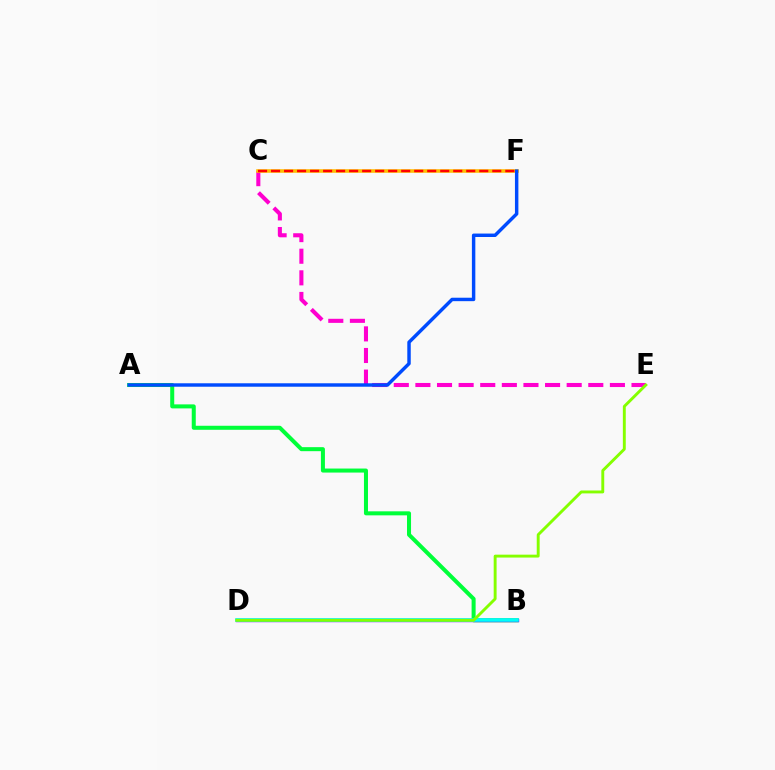{('A', 'B'): [{'color': '#00ff39', 'line_style': 'solid', 'thickness': 2.9}], ('C', 'E'): [{'color': '#ff00cf', 'line_style': 'dashed', 'thickness': 2.94}], ('B', 'D'): [{'color': '#7200ff', 'line_style': 'solid', 'thickness': 2.43}, {'color': '#00fff6', 'line_style': 'solid', 'thickness': 2.6}], ('C', 'F'): [{'color': '#ffbd00', 'line_style': 'solid', 'thickness': 2.57}, {'color': '#ff0000', 'line_style': 'dashed', 'thickness': 1.77}], ('A', 'F'): [{'color': '#004bff', 'line_style': 'solid', 'thickness': 2.48}], ('D', 'E'): [{'color': '#84ff00', 'line_style': 'solid', 'thickness': 2.09}]}